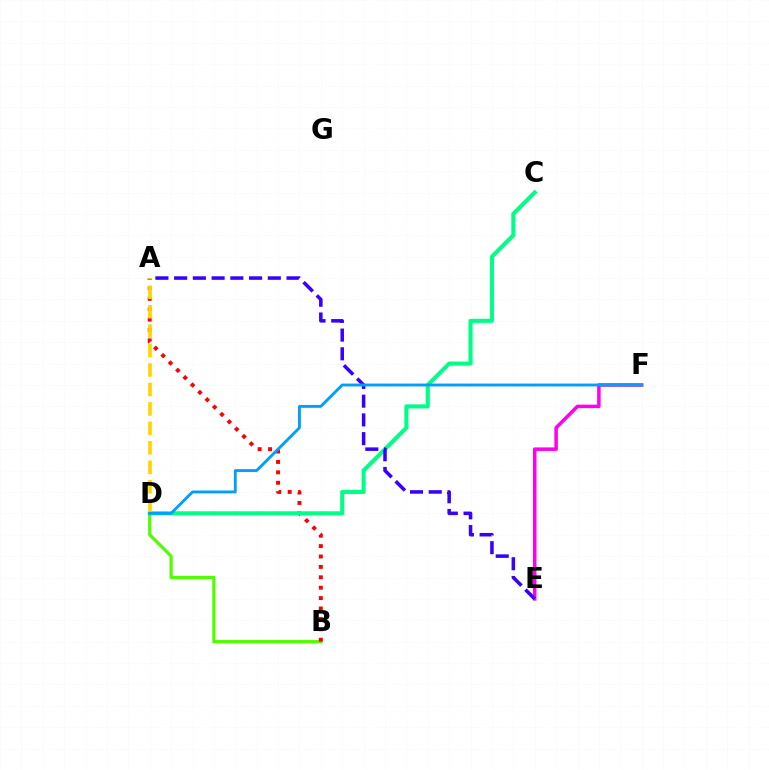{('B', 'D'): [{'color': '#4fff00', 'line_style': 'solid', 'thickness': 2.32}], ('A', 'B'): [{'color': '#ff0000', 'line_style': 'dotted', 'thickness': 2.83}], ('C', 'D'): [{'color': '#00ff86', 'line_style': 'solid', 'thickness': 2.94}], ('E', 'F'): [{'color': '#ff00ed', 'line_style': 'solid', 'thickness': 2.53}], ('A', 'E'): [{'color': '#3700ff', 'line_style': 'dashed', 'thickness': 2.55}], ('A', 'D'): [{'color': '#ffd500', 'line_style': 'dashed', 'thickness': 2.64}], ('D', 'F'): [{'color': '#009eff', 'line_style': 'solid', 'thickness': 2.06}]}